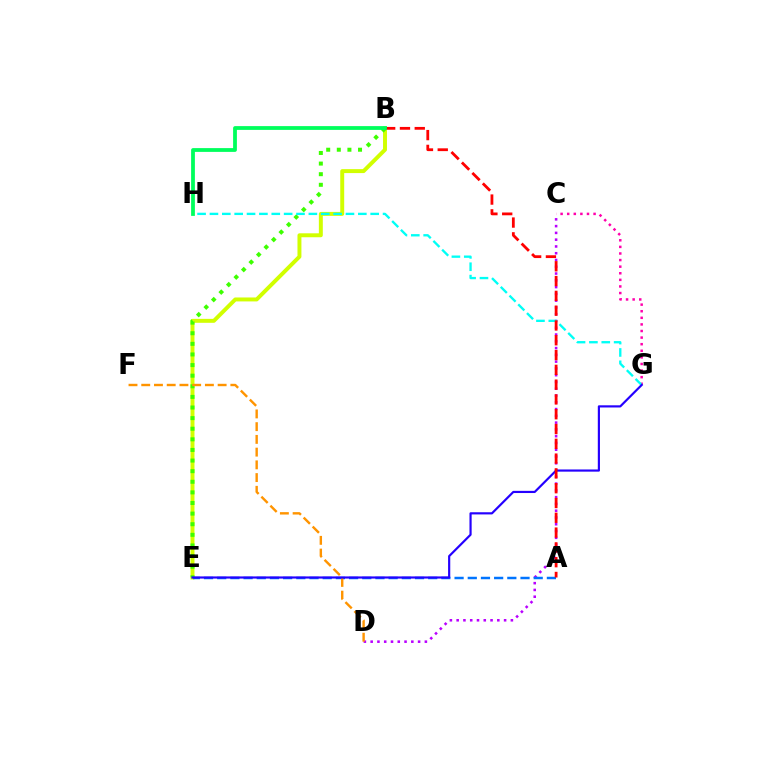{('C', 'D'): [{'color': '#b900ff', 'line_style': 'dotted', 'thickness': 1.84}], ('B', 'E'): [{'color': '#d1ff00', 'line_style': 'solid', 'thickness': 2.84}, {'color': '#3dff00', 'line_style': 'dotted', 'thickness': 2.88}], ('A', 'E'): [{'color': '#0074ff', 'line_style': 'dashed', 'thickness': 1.79}], ('C', 'G'): [{'color': '#ff00ac', 'line_style': 'dotted', 'thickness': 1.79}], ('D', 'F'): [{'color': '#ff9400', 'line_style': 'dashed', 'thickness': 1.73}], ('G', 'H'): [{'color': '#00fff6', 'line_style': 'dashed', 'thickness': 1.68}], ('E', 'G'): [{'color': '#2500ff', 'line_style': 'solid', 'thickness': 1.57}], ('A', 'B'): [{'color': '#ff0000', 'line_style': 'dashed', 'thickness': 2.01}], ('B', 'H'): [{'color': '#00ff5c', 'line_style': 'solid', 'thickness': 2.72}]}